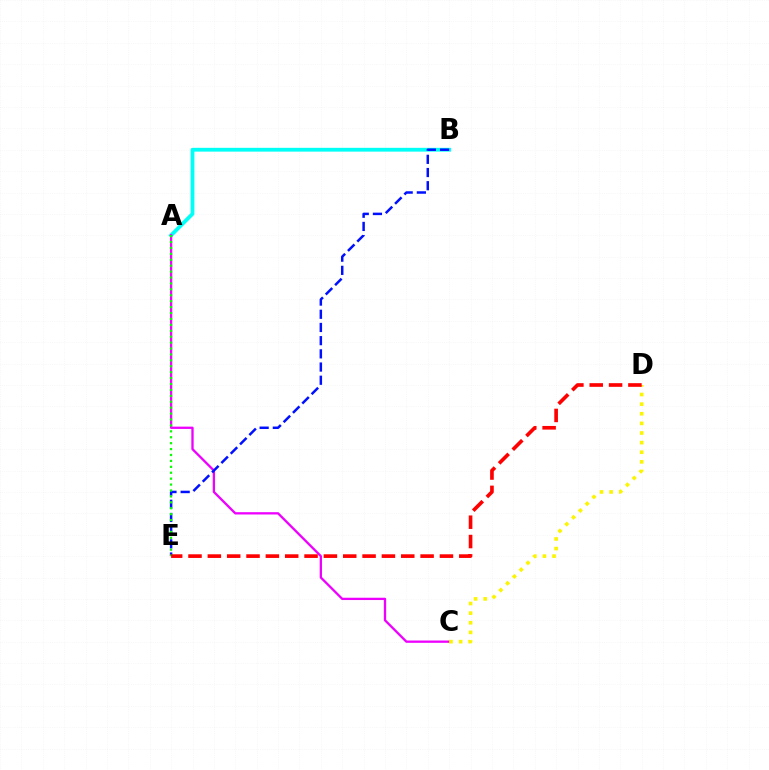{('A', 'B'): [{'color': '#00fff6', 'line_style': 'solid', 'thickness': 2.73}], ('A', 'C'): [{'color': '#ee00ff', 'line_style': 'solid', 'thickness': 1.66}], ('B', 'E'): [{'color': '#0010ff', 'line_style': 'dashed', 'thickness': 1.79}], ('C', 'D'): [{'color': '#fcf500', 'line_style': 'dotted', 'thickness': 2.61}], ('A', 'E'): [{'color': '#08ff00', 'line_style': 'dotted', 'thickness': 1.61}], ('D', 'E'): [{'color': '#ff0000', 'line_style': 'dashed', 'thickness': 2.63}]}